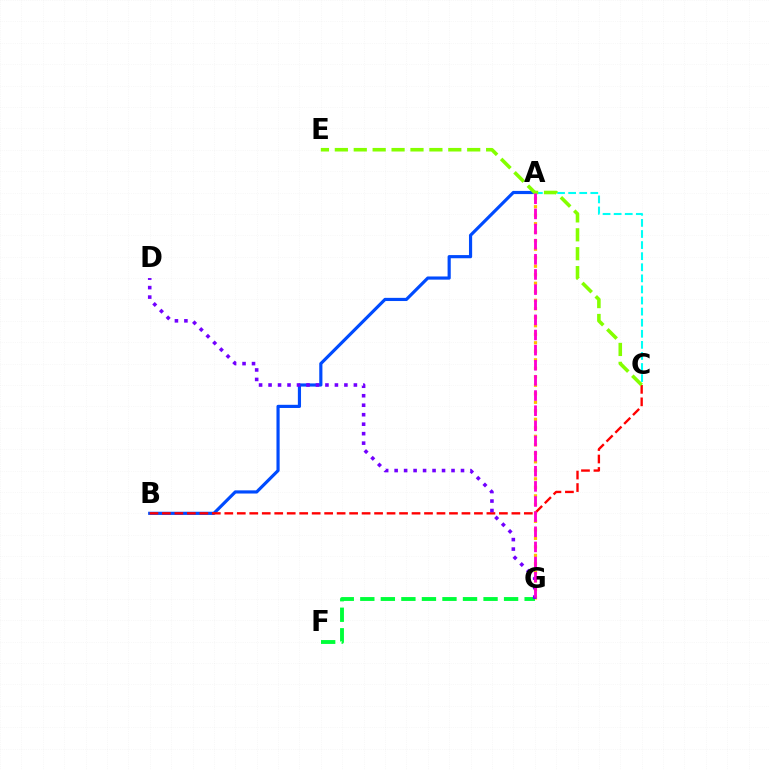{('A', 'B'): [{'color': '#004bff', 'line_style': 'solid', 'thickness': 2.28}], ('A', 'C'): [{'color': '#00fff6', 'line_style': 'dashed', 'thickness': 1.51}], ('A', 'G'): [{'color': '#ffbd00', 'line_style': 'dotted', 'thickness': 2.31}, {'color': '#ff00cf', 'line_style': 'dashed', 'thickness': 2.06}], ('F', 'G'): [{'color': '#00ff39', 'line_style': 'dashed', 'thickness': 2.79}], ('B', 'C'): [{'color': '#ff0000', 'line_style': 'dashed', 'thickness': 1.7}], ('C', 'E'): [{'color': '#84ff00', 'line_style': 'dashed', 'thickness': 2.57}], ('D', 'G'): [{'color': '#7200ff', 'line_style': 'dotted', 'thickness': 2.58}]}